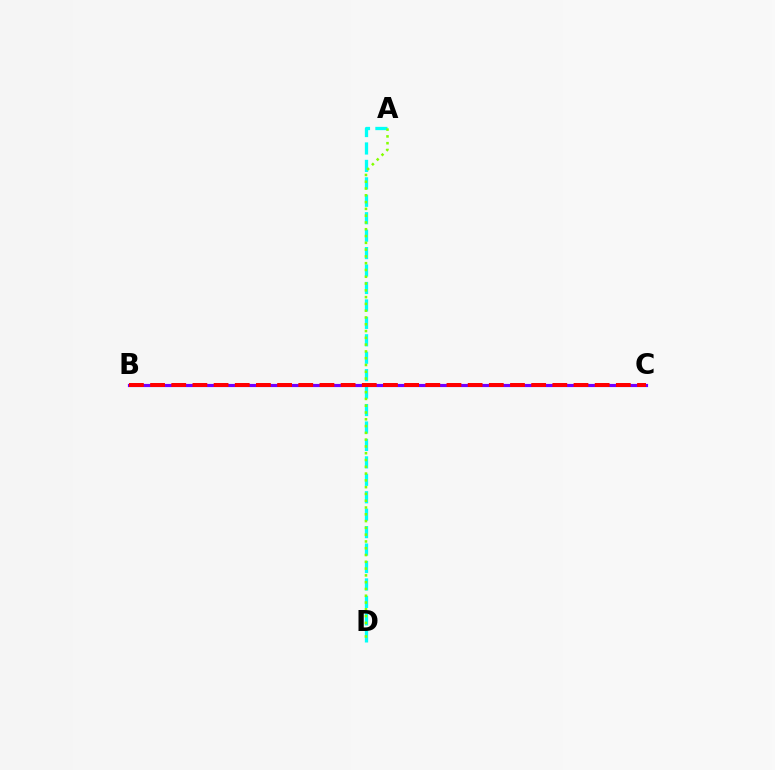{('A', 'D'): [{'color': '#00fff6', 'line_style': 'dashed', 'thickness': 2.37}, {'color': '#84ff00', 'line_style': 'dotted', 'thickness': 1.84}], ('B', 'C'): [{'color': '#7200ff', 'line_style': 'solid', 'thickness': 2.27}, {'color': '#ff0000', 'line_style': 'dashed', 'thickness': 2.88}]}